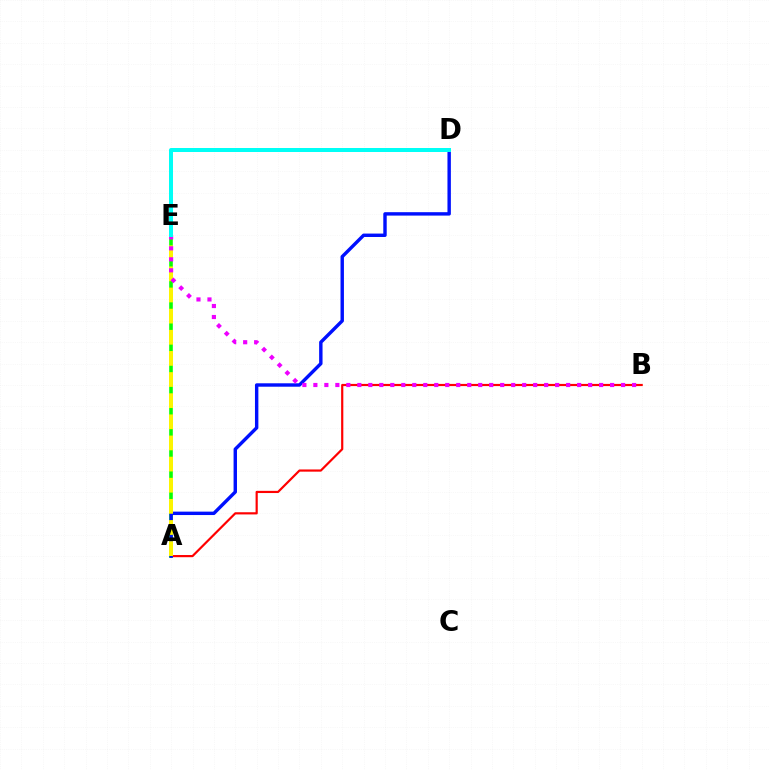{('A', 'E'): [{'color': '#08ff00', 'line_style': 'solid', 'thickness': 2.6}, {'color': '#fcf500', 'line_style': 'dashed', 'thickness': 2.87}], ('A', 'B'): [{'color': '#ff0000', 'line_style': 'solid', 'thickness': 1.57}], ('A', 'D'): [{'color': '#0010ff', 'line_style': 'solid', 'thickness': 2.46}], ('B', 'E'): [{'color': '#ee00ff', 'line_style': 'dotted', 'thickness': 2.99}], ('D', 'E'): [{'color': '#00fff6', 'line_style': 'solid', 'thickness': 2.88}]}